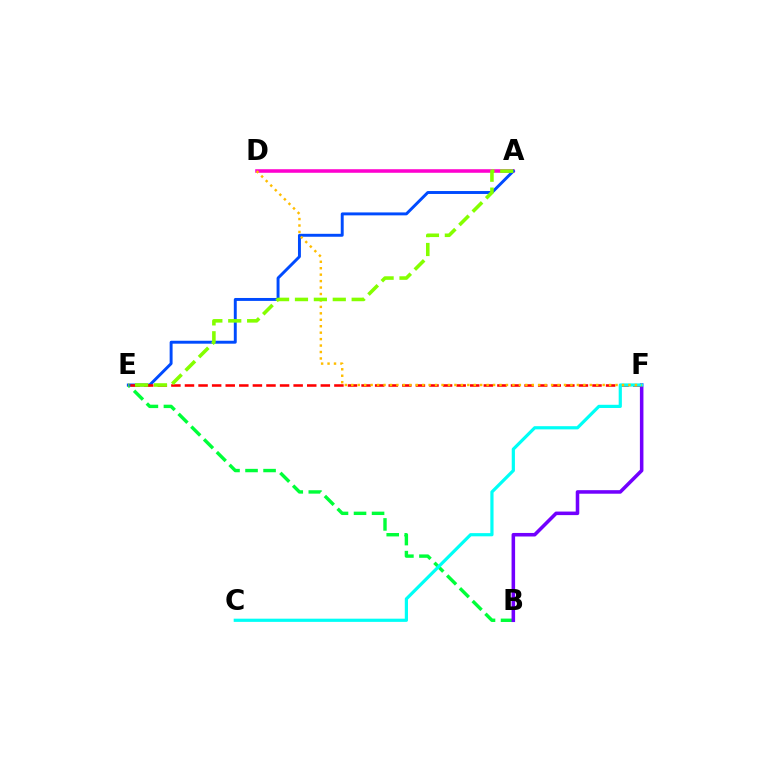{('B', 'E'): [{'color': '#00ff39', 'line_style': 'dashed', 'thickness': 2.45}], ('A', 'D'): [{'color': '#ff00cf', 'line_style': 'solid', 'thickness': 2.56}], ('B', 'F'): [{'color': '#7200ff', 'line_style': 'solid', 'thickness': 2.55}], ('A', 'E'): [{'color': '#004bff', 'line_style': 'solid', 'thickness': 2.11}, {'color': '#84ff00', 'line_style': 'dashed', 'thickness': 2.57}], ('E', 'F'): [{'color': '#ff0000', 'line_style': 'dashed', 'thickness': 1.85}], ('C', 'F'): [{'color': '#00fff6', 'line_style': 'solid', 'thickness': 2.3}], ('D', 'F'): [{'color': '#ffbd00', 'line_style': 'dotted', 'thickness': 1.75}]}